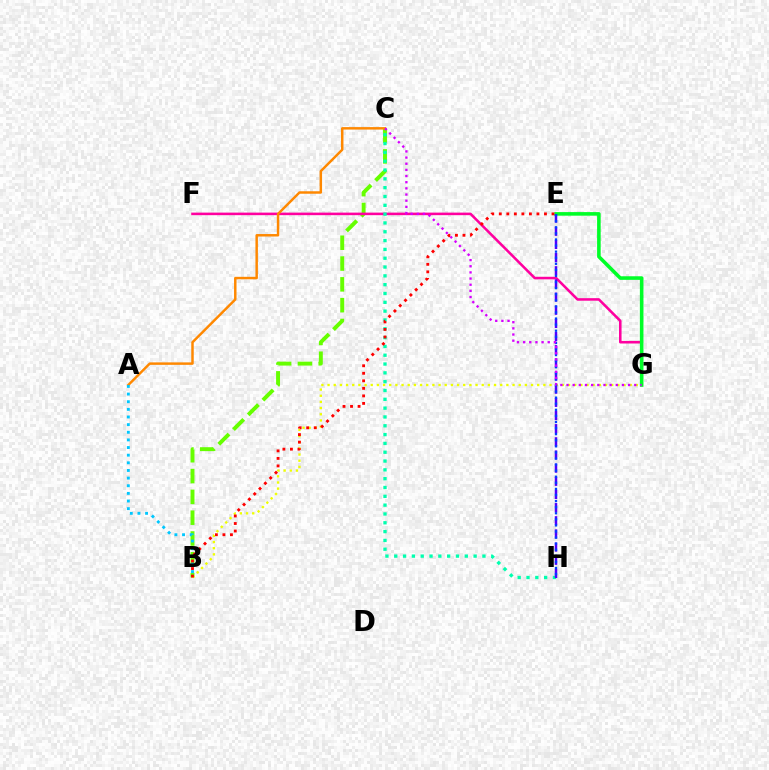{('B', 'C'): [{'color': '#66ff00', 'line_style': 'dashed', 'thickness': 2.83}], ('F', 'G'): [{'color': '#ff00a0', 'line_style': 'solid', 'thickness': 1.84}], ('C', 'H'): [{'color': '#00ffaf', 'line_style': 'dotted', 'thickness': 2.4}], ('B', 'G'): [{'color': '#eeff00', 'line_style': 'dotted', 'thickness': 1.68}], ('E', 'G'): [{'color': '#00ff27', 'line_style': 'solid', 'thickness': 2.58}], ('A', 'C'): [{'color': '#ff8800', 'line_style': 'solid', 'thickness': 1.78}], ('A', 'B'): [{'color': '#00c7ff', 'line_style': 'dotted', 'thickness': 2.08}], ('E', 'H'): [{'color': '#4f00ff', 'line_style': 'dashed', 'thickness': 1.79}, {'color': '#003fff', 'line_style': 'dotted', 'thickness': 1.65}], ('B', 'E'): [{'color': '#ff0000', 'line_style': 'dotted', 'thickness': 2.05}], ('C', 'G'): [{'color': '#d600ff', 'line_style': 'dotted', 'thickness': 1.67}]}